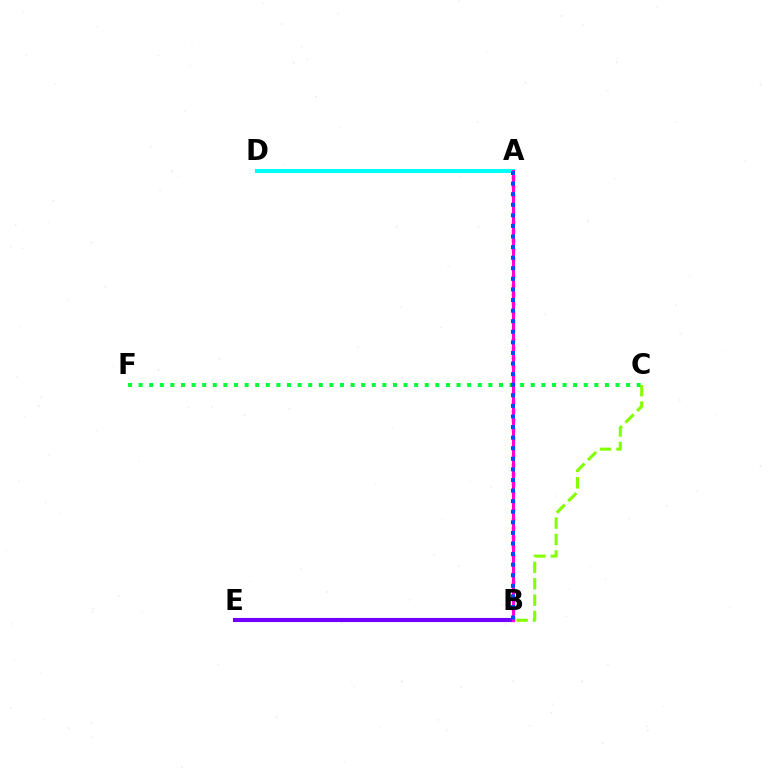{('C', 'F'): [{'color': '#00ff39', 'line_style': 'dotted', 'thickness': 2.88}], ('B', 'E'): [{'color': '#ffbd00', 'line_style': 'dotted', 'thickness': 2.01}, {'color': '#7200ff', 'line_style': 'solid', 'thickness': 2.97}], ('A', 'B'): [{'color': '#ff0000', 'line_style': 'dotted', 'thickness': 2.45}, {'color': '#ff00cf', 'line_style': 'solid', 'thickness': 2.21}, {'color': '#004bff', 'line_style': 'dotted', 'thickness': 2.88}], ('A', 'D'): [{'color': '#00fff6', 'line_style': 'solid', 'thickness': 2.89}], ('B', 'C'): [{'color': '#84ff00', 'line_style': 'dashed', 'thickness': 2.23}]}